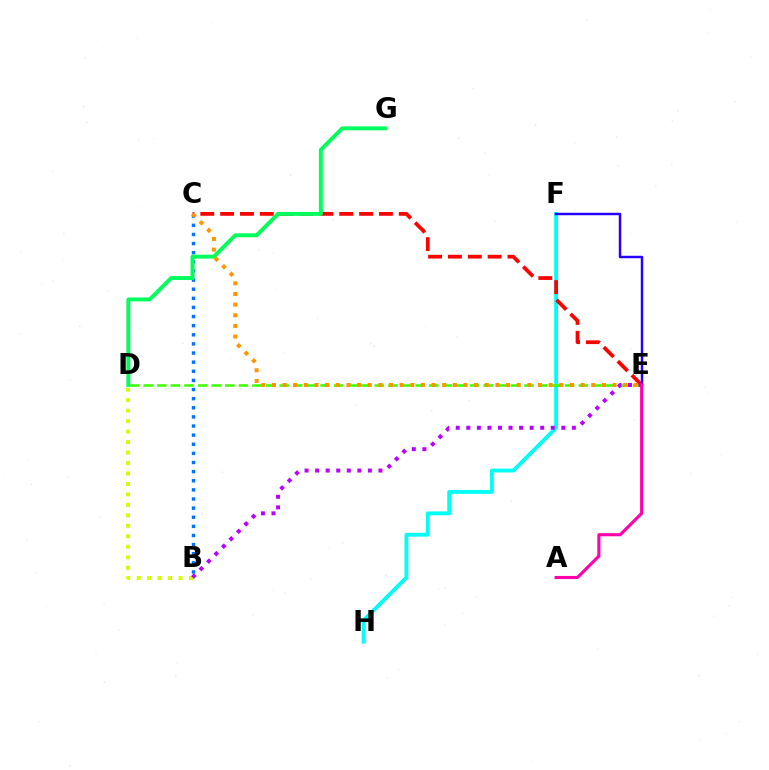{('B', 'C'): [{'color': '#0074ff', 'line_style': 'dotted', 'thickness': 2.48}], ('F', 'H'): [{'color': '#00fff6', 'line_style': 'solid', 'thickness': 2.78}], ('D', 'E'): [{'color': '#3dff00', 'line_style': 'dashed', 'thickness': 1.85}], ('B', 'D'): [{'color': '#d1ff00', 'line_style': 'dotted', 'thickness': 2.84}], ('C', 'E'): [{'color': '#ff0000', 'line_style': 'dashed', 'thickness': 2.7}, {'color': '#ff9400', 'line_style': 'dotted', 'thickness': 2.89}], ('E', 'F'): [{'color': '#2500ff', 'line_style': 'solid', 'thickness': 1.77}], ('D', 'G'): [{'color': '#00ff5c', 'line_style': 'solid', 'thickness': 2.83}], ('B', 'E'): [{'color': '#b900ff', 'line_style': 'dotted', 'thickness': 2.87}], ('A', 'E'): [{'color': '#ff00ac', 'line_style': 'solid', 'thickness': 2.24}]}